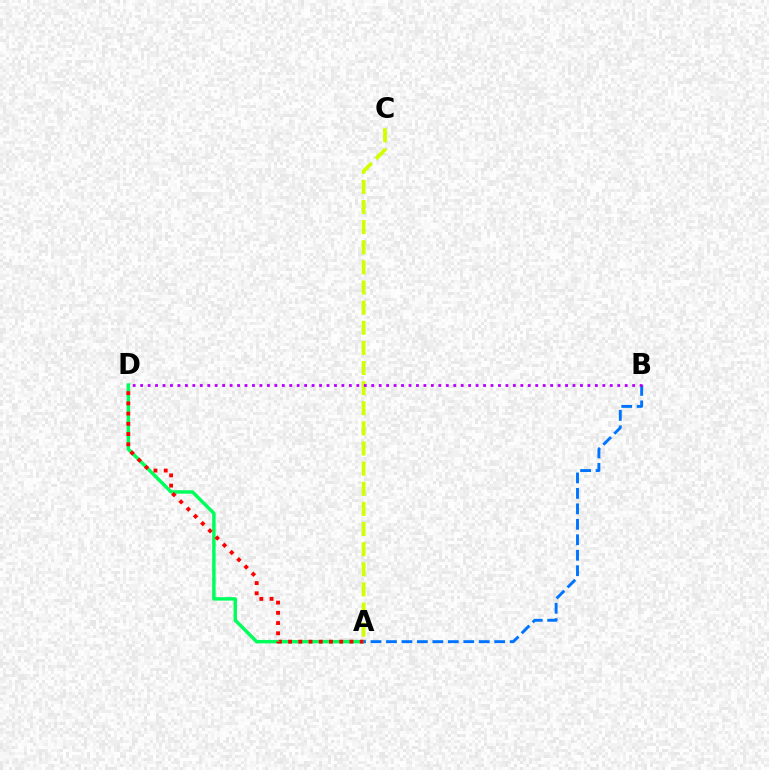{('A', 'D'): [{'color': '#00ff5c', 'line_style': 'solid', 'thickness': 2.48}, {'color': '#ff0000', 'line_style': 'dotted', 'thickness': 2.78}], ('A', 'C'): [{'color': '#d1ff00', 'line_style': 'dashed', 'thickness': 2.73}], ('A', 'B'): [{'color': '#0074ff', 'line_style': 'dashed', 'thickness': 2.1}], ('B', 'D'): [{'color': '#b900ff', 'line_style': 'dotted', 'thickness': 2.03}]}